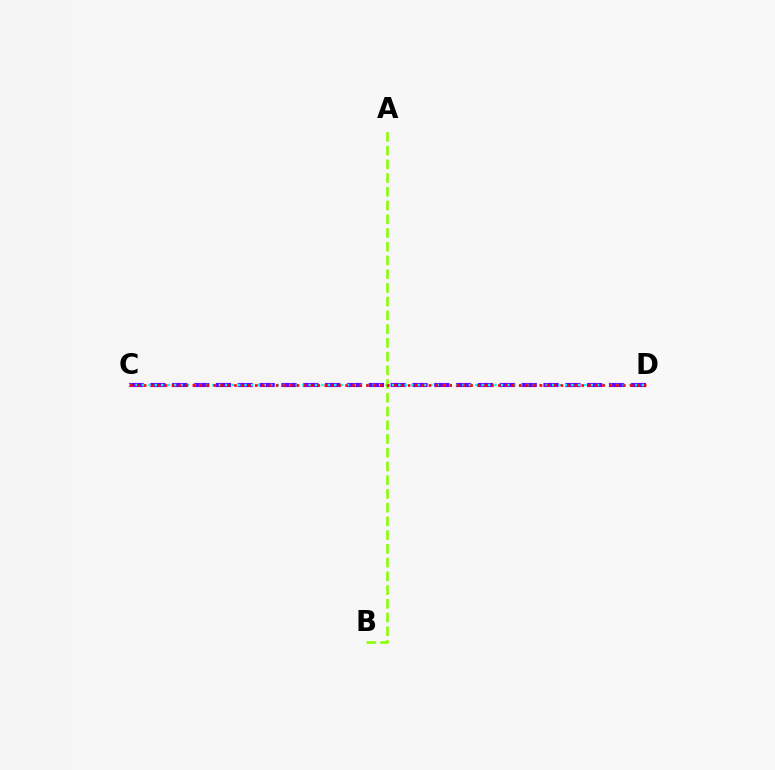{('C', 'D'): [{'color': '#7200ff', 'line_style': 'dashed', 'thickness': 2.97}, {'color': '#00fff6', 'line_style': 'dotted', 'thickness': 1.74}, {'color': '#ff0000', 'line_style': 'dotted', 'thickness': 1.89}], ('A', 'B'): [{'color': '#84ff00', 'line_style': 'dashed', 'thickness': 1.87}]}